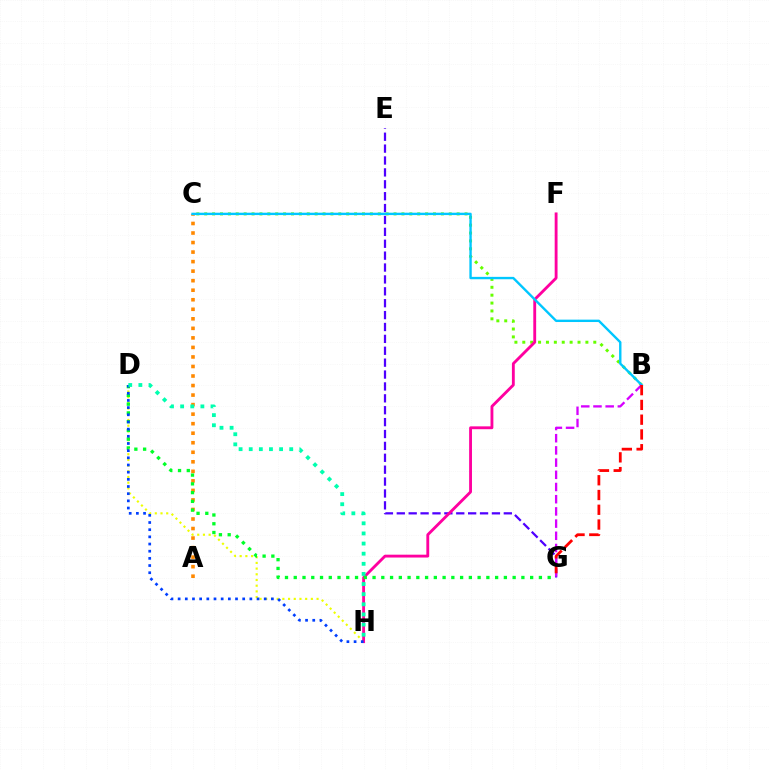{('D', 'H'): [{'color': '#eeff00', 'line_style': 'dotted', 'thickness': 1.55}, {'color': '#003fff', 'line_style': 'dotted', 'thickness': 1.95}, {'color': '#00ffaf', 'line_style': 'dotted', 'thickness': 2.75}], ('E', 'G'): [{'color': '#4f00ff', 'line_style': 'dashed', 'thickness': 1.62}], ('B', 'C'): [{'color': '#66ff00', 'line_style': 'dotted', 'thickness': 2.14}, {'color': '#00c7ff', 'line_style': 'solid', 'thickness': 1.71}], ('F', 'H'): [{'color': '#ff00a0', 'line_style': 'solid', 'thickness': 2.05}], ('A', 'C'): [{'color': '#ff8800', 'line_style': 'dotted', 'thickness': 2.59}], ('B', 'G'): [{'color': '#d600ff', 'line_style': 'dashed', 'thickness': 1.66}, {'color': '#ff0000', 'line_style': 'dashed', 'thickness': 2.01}], ('D', 'G'): [{'color': '#00ff27', 'line_style': 'dotted', 'thickness': 2.38}]}